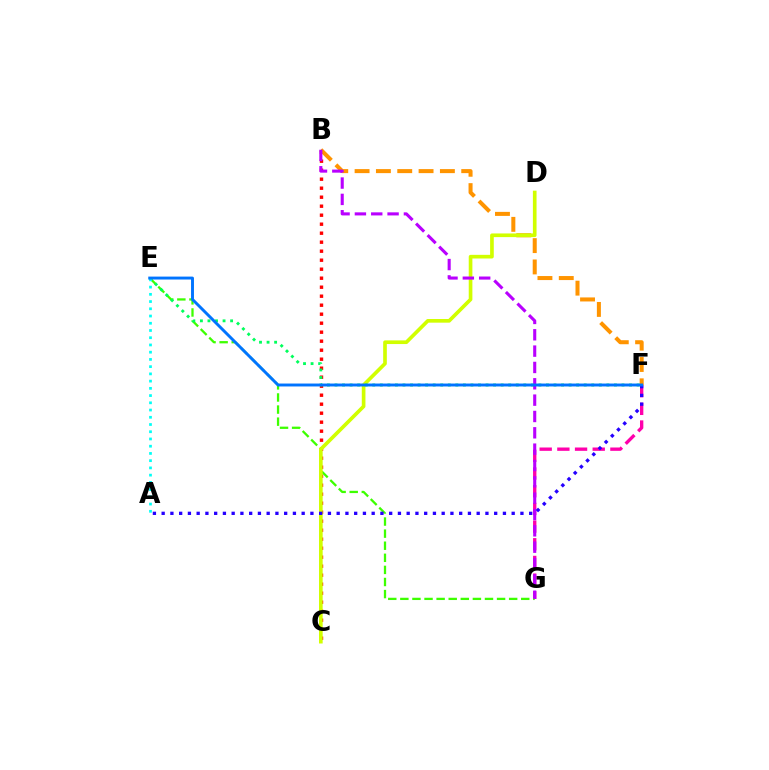{('B', 'C'): [{'color': '#ff0000', 'line_style': 'dotted', 'thickness': 2.45}], ('B', 'F'): [{'color': '#ff9400', 'line_style': 'dashed', 'thickness': 2.9}], ('F', 'G'): [{'color': '#ff00ac', 'line_style': 'dashed', 'thickness': 2.4}], ('E', 'G'): [{'color': '#3dff00', 'line_style': 'dashed', 'thickness': 1.64}], ('C', 'D'): [{'color': '#d1ff00', 'line_style': 'solid', 'thickness': 2.64}], ('E', 'F'): [{'color': '#00ff5c', 'line_style': 'dotted', 'thickness': 2.05}, {'color': '#0074ff', 'line_style': 'solid', 'thickness': 2.1}], ('B', 'G'): [{'color': '#b900ff', 'line_style': 'dashed', 'thickness': 2.22}], ('A', 'E'): [{'color': '#00fff6', 'line_style': 'dotted', 'thickness': 1.96}], ('A', 'F'): [{'color': '#2500ff', 'line_style': 'dotted', 'thickness': 2.38}]}